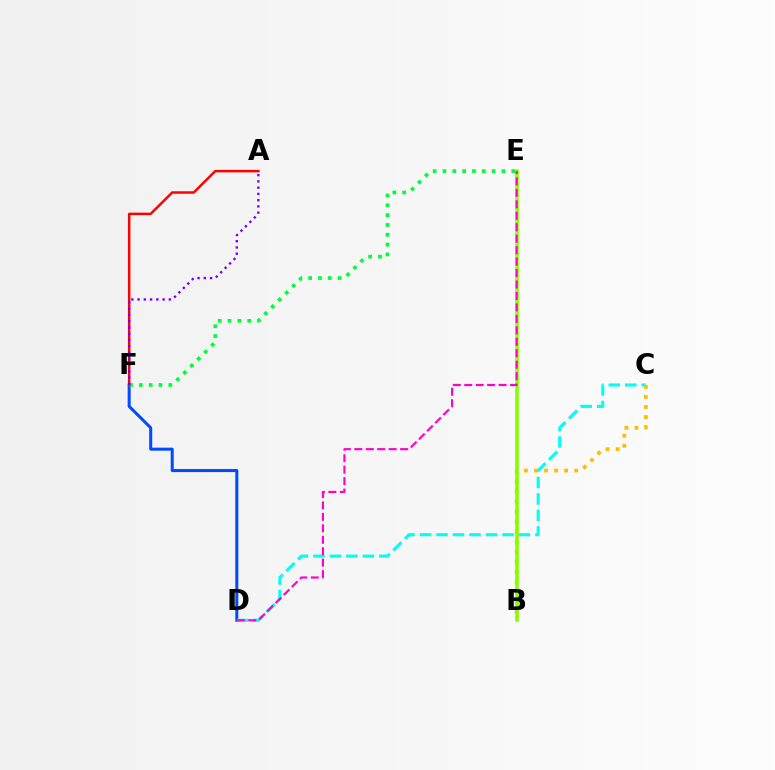{('D', 'F'): [{'color': '#004bff', 'line_style': 'solid', 'thickness': 2.18}], ('C', 'D'): [{'color': '#00fff6', 'line_style': 'dashed', 'thickness': 2.24}], ('E', 'F'): [{'color': '#00ff39', 'line_style': 'dotted', 'thickness': 2.67}], ('B', 'C'): [{'color': '#ffbd00', 'line_style': 'dotted', 'thickness': 2.73}], ('B', 'E'): [{'color': '#84ff00', 'line_style': 'solid', 'thickness': 2.57}], ('D', 'E'): [{'color': '#ff00cf', 'line_style': 'dashed', 'thickness': 1.56}], ('A', 'F'): [{'color': '#ff0000', 'line_style': 'solid', 'thickness': 1.79}, {'color': '#7200ff', 'line_style': 'dotted', 'thickness': 1.7}]}